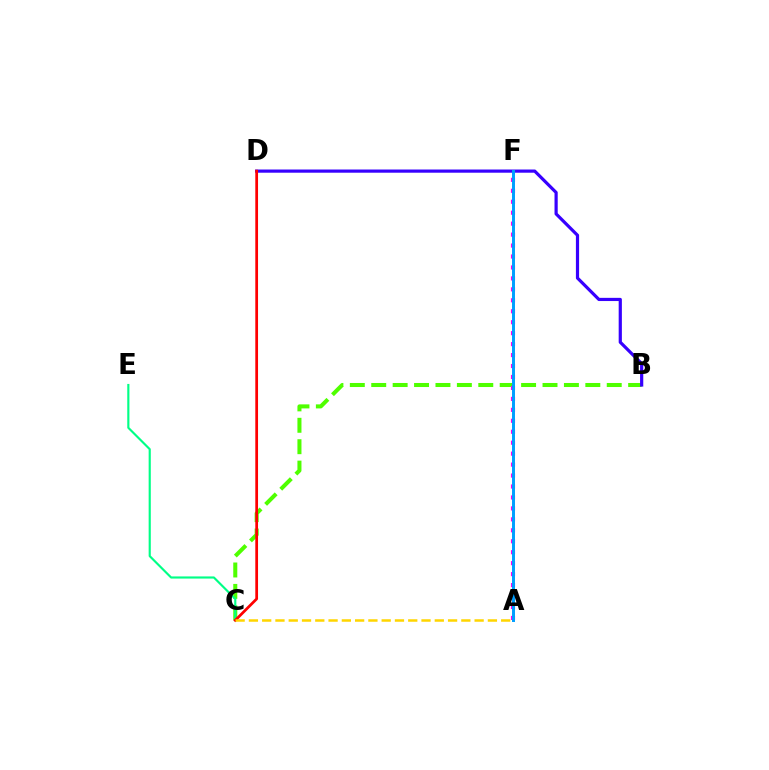{('B', 'C'): [{'color': '#4fff00', 'line_style': 'dashed', 'thickness': 2.91}], ('A', 'F'): [{'color': '#ff00ed', 'line_style': 'dotted', 'thickness': 2.98}, {'color': '#009eff', 'line_style': 'solid', 'thickness': 2.14}], ('B', 'D'): [{'color': '#3700ff', 'line_style': 'solid', 'thickness': 2.3}], ('C', 'E'): [{'color': '#00ff86', 'line_style': 'solid', 'thickness': 1.54}], ('C', 'D'): [{'color': '#ff0000', 'line_style': 'solid', 'thickness': 1.98}], ('A', 'C'): [{'color': '#ffd500', 'line_style': 'dashed', 'thickness': 1.8}]}